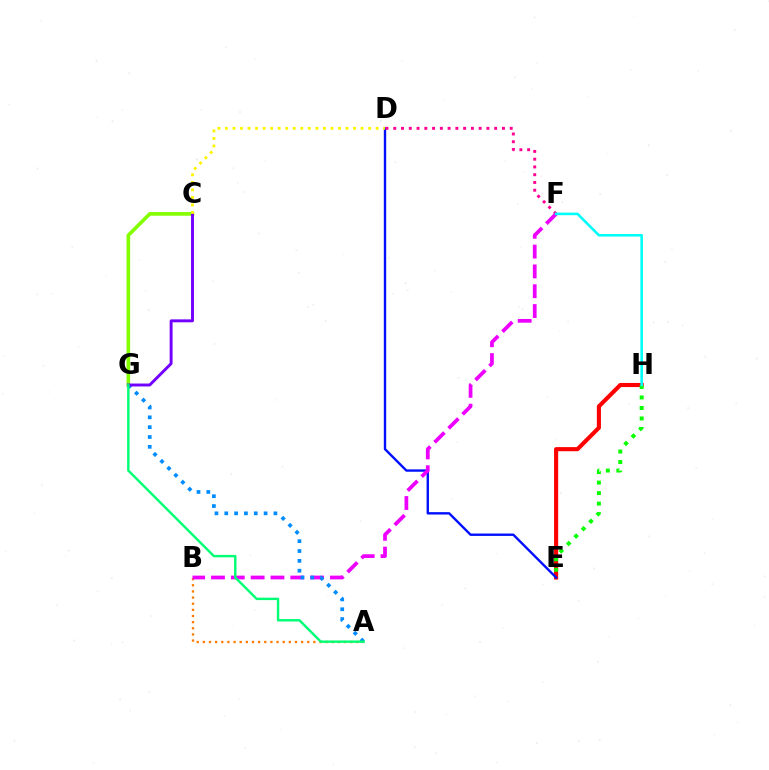{('E', 'H'): [{'color': '#ff0000', 'line_style': 'solid', 'thickness': 2.95}, {'color': '#08ff00', 'line_style': 'dotted', 'thickness': 2.85}], ('D', 'E'): [{'color': '#0010ff', 'line_style': 'solid', 'thickness': 1.72}], ('A', 'B'): [{'color': '#ff7c00', 'line_style': 'dotted', 'thickness': 1.67}], ('C', 'G'): [{'color': '#84ff00', 'line_style': 'solid', 'thickness': 2.63}, {'color': '#7200ff', 'line_style': 'solid', 'thickness': 2.1}], ('D', 'F'): [{'color': '#ff0094', 'line_style': 'dotted', 'thickness': 2.11}], ('B', 'F'): [{'color': '#ee00ff', 'line_style': 'dashed', 'thickness': 2.69}], ('A', 'G'): [{'color': '#008cff', 'line_style': 'dotted', 'thickness': 2.67}, {'color': '#00ff74', 'line_style': 'solid', 'thickness': 1.74}], ('F', 'H'): [{'color': '#00fff6', 'line_style': 'solid', 'thickness': 1.86}], ('C', 'D'): [{'color': '#fcf500', 'line_style': 'dotted', 'thickness': 2.05}]}